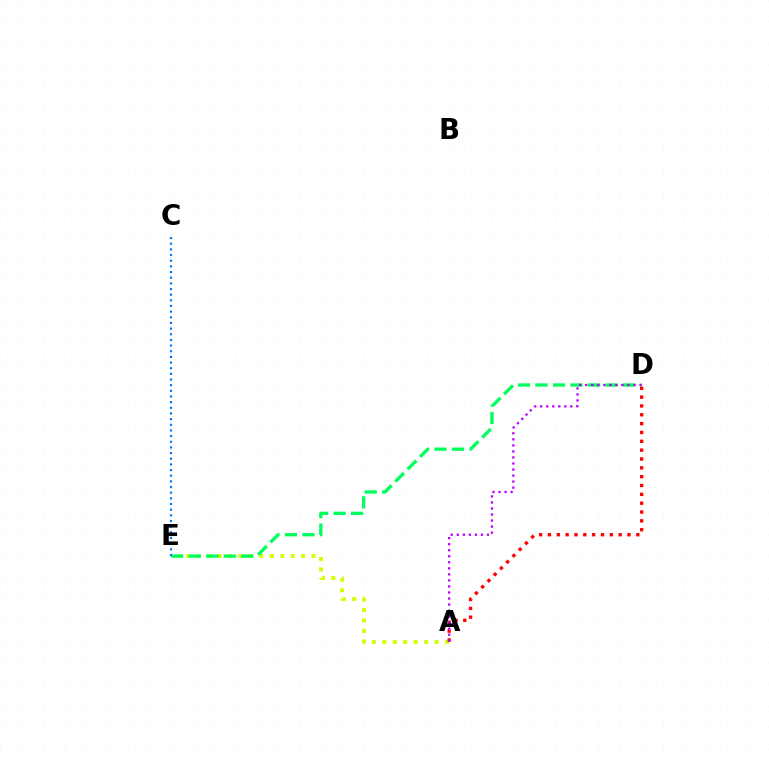{('A', 'E'): [{'color': '#d1ff00', 'line_style': 'dotted', 'thickness': 2.84}], ('D', 'E'): [{'color': '#00ff5c', 'line_style': 'dashed', 'thickness': 2.38}], ('A', 'D'): [{'color': '#ff0000', 'line_style': 'dotted', 'thickness': 2.4}, {'color': '#b900ff', 'line_style': 'dotted', 'thickness': 1.64}], ('C', 'E'): [{'color': '#0074ff', 'line_style': 'dotted', 'thickness': 1.54}]}